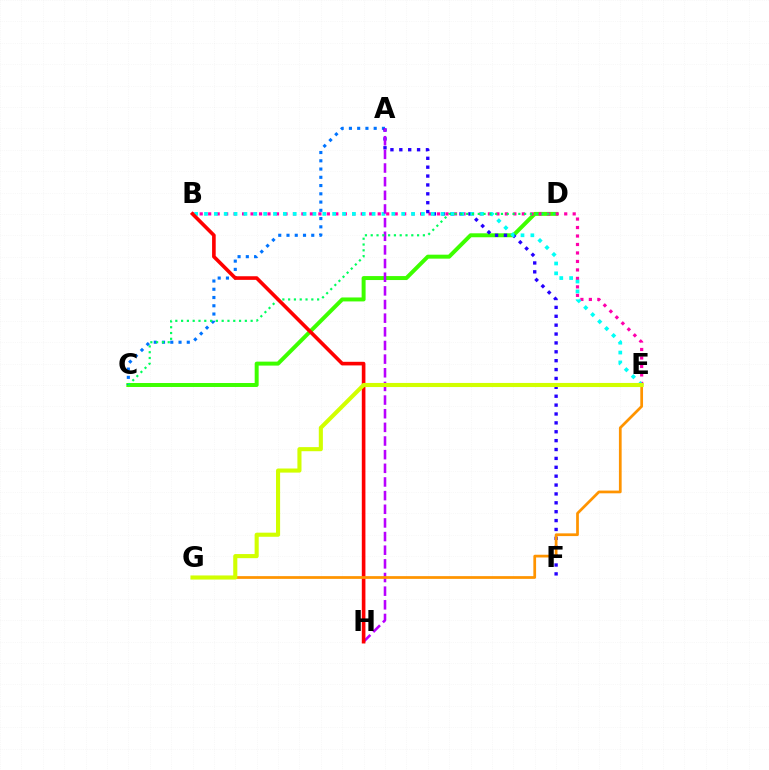{('C', 'D'): [{'color': '#3dff00', 'line_style': 'solid', 'thickness': 2.85}, {'color': '#00ff5c', 'line_style': 'dotted', 'thickness': 1.57}], ('B', 'E'): [{'color': '#ff00ac', 'line_style': 'dotted', 'thickness': 2.3}, {'color': '#00fff6', 'line_style': 'dotted', 'thickness': 2.68}], ('A', 'C'): [{'color': '#0074ff', 'line_style': 'dotted', 'thickness': 2.24}], ('A', 'F'): [{'color': '#2500ff', 'line_style': 'dotted', 'thickness': 2.41}], ('A', 'H'): [{'color': '#b900ff', 'line_style': 'dashed', 'thickness': 1.85}], ('B', 'H'): [{'color': '#ff0000', 'line_style': 'solid', 'thickness': 2.6}], ('E', 'G'): [{'color': '#ff9400', 'line_style': 'solid', 'thickness': 1.97}, {'color': '#d1ff00', 'line_style': 'solid', 'thickness': 2.95}]}